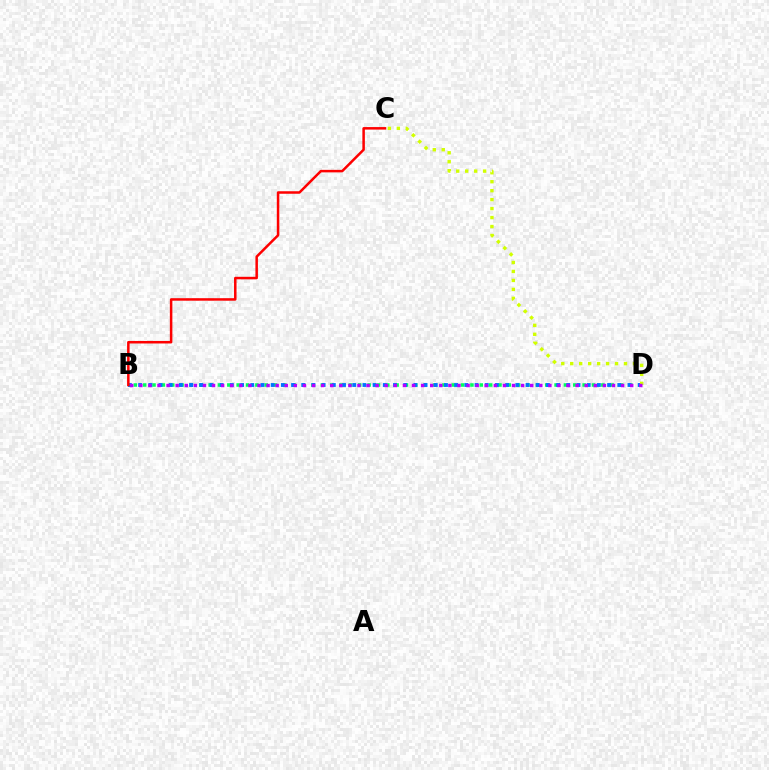{('B', 'D'): [{'color': '#00ff5c', 'line_style': 'dotted', 'thickness': 2.54}, {'color': '#0074ff', 'line_style': 'dotted', 'thickness': 2.77}, {'color': '#b900ff', 'line_style': 'dotted', 'thickness': 2.47}], ('C', 'D'): [{'color': '#d1ff00', 'line_style': 'dotted', 'thickness': 2.44}], ('B', 'C'): [{'color': '#ff0000', 'line_style': 'solid', 'thickness': 1.81}]}